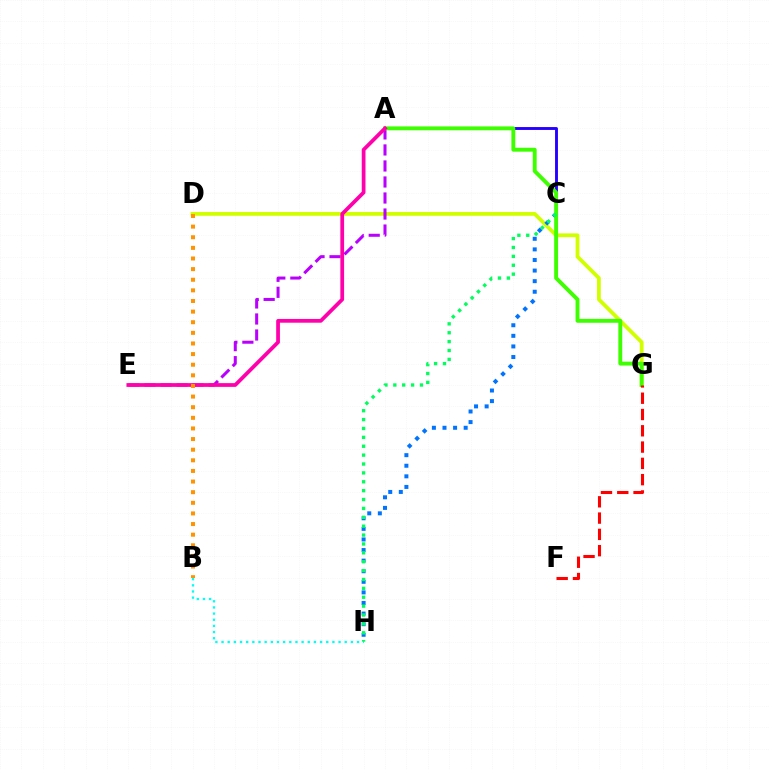{('D', 'G'): [{'color': '#d1ff00', 'line_style': 'solid', 'thickness': 2.73}], ('A', 'C'): [{'color': '#2500ff', 'line_style': 'solid', 'thickness': 2.07}], ('C', 'H'): [{'color': '#0074ff', 'line_style': 'dotted', 'thickness': 2.88}, {'color': '#00ff5c', 'line_style': 'dotted', 'thickness': 2.41}], ('A', 'E'): [{'color': '#b900ff', 'line_style': 'dashed', 'thickness': 2.18}, {'color': '#ff00ac', 'line_style': 'solid', 'thickness': 2.69}], ('A', 'G'): [{'color': '#3dff00', 'line_style': 'solid', 'thickness': 2.8}], ('B', 'H'): [{'color': '#00fff6', 'line_style': 'dotted', 'thickness': 1.67}], ('B', 'D'): [{'color': '#ff9400', 'line_style': 'dotted', 'thickness': 2.89}], ('F', 'G'): [{'color': '#ff0000', 'line_style': 'dashed', 'thickness': 2.21}]}